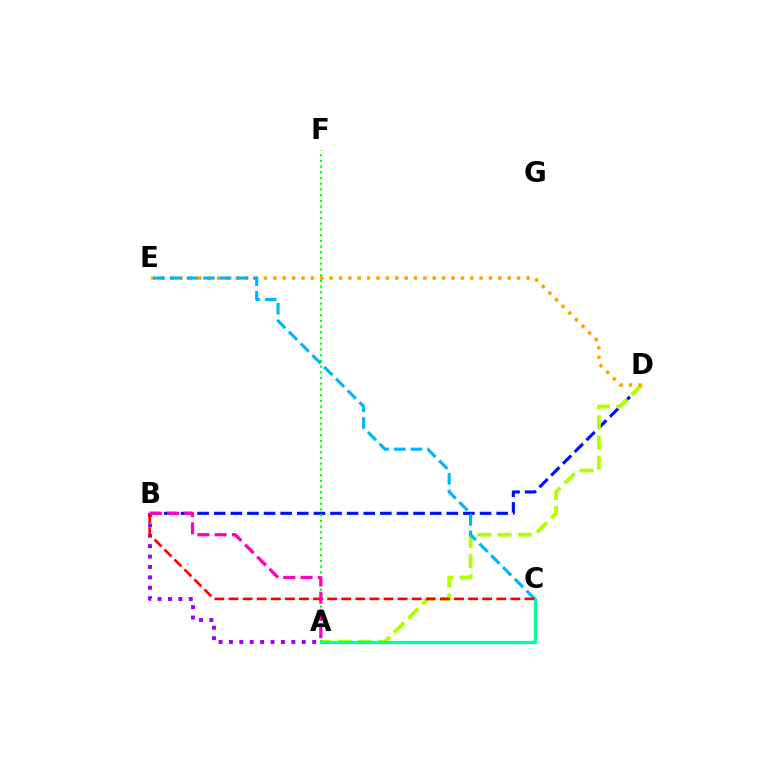{('B', 'D'): [{'color': '#0010ff', 'line_style': 'dashed', 'thickness': 2.26}], ('A', 'D'): [{'color': '#b3ff00', 'line_style': 'dashed', 'thickness': 2.74}], ('A', 'F'): [{'color': '#08ff00', 'line_style': 'dotted', 'thickness': 1.55}], ('D', 'E'): [{'color': '#ffa500', 'line_style': 'dotted', 'thickness': 2.55}], ('A', 'C'): [{'color': '#00ff9d', 'line_style': 'solid', 'thickness': 2.33}], ('A', 'B'): [{'color': '#9b00ff', 'line_style': 'dotted', 'thickness': 2.83}, {'color': '#ff00bd', 'line_style': 'dashed', 'thickness': 2.35}], ('C', 'E'): [{'color': '#00b5ff', 'line_style': 'dashed', 'thickness': 2.26}], ('B', 'C'): [{'color': '#ff0000', 'line_style': 'dashed', 'thickness': 1.91}]}